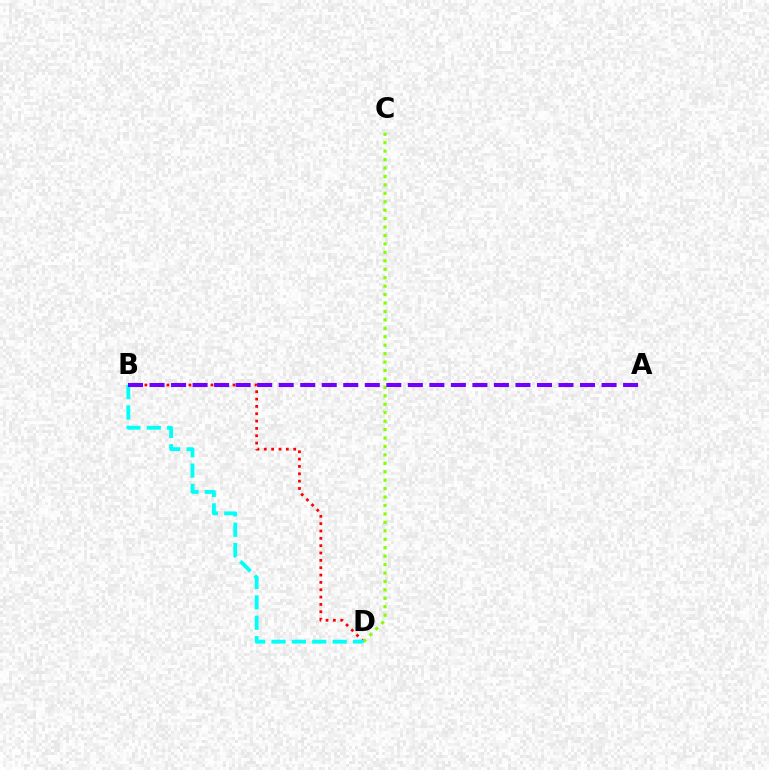{('B', 'D'): [{'color': '#ff0000', 'line_style': 'dotted', 'thickness': 2.0}, {'color': '#00fff6', 'line_style': 'dashed', 'thickness': 2.77}], ('C', 'D'): [{'color': '#84ff00', 'line_style': 'dotted', 'thickness': 2.29}], ('A', 'B'): [{'color': '#7200ff', 'line_style': 'dashed', 'thickness': 2.92}]}